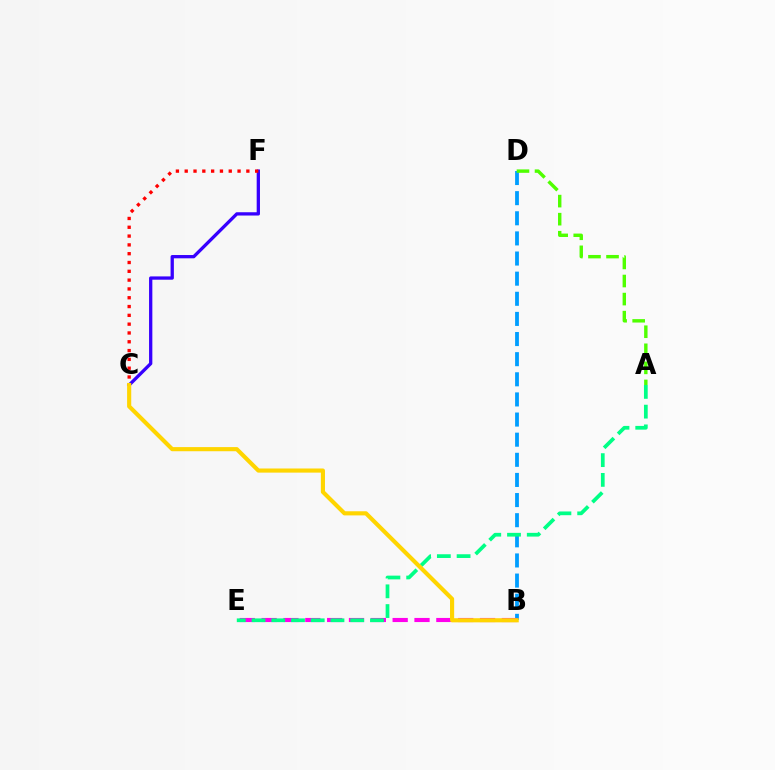{('B', 'D'): [{'color': '#009eff', 'line_style': 'dashed', 'thickness': 2.73}], ('C', 'F'): [{'color': '#3700ff', 'line_style': 'solid', 'thickness': 2.37}, {'color': '#ff0000', 'line_style': 'dotted', 'thickness': 2.39}], ('B', 'E'): [{'color': '#ff00ed', 'line_style': 'dashed', 'thickness': 2.97}], ('A', 'D'): [{'color': '#4fff00', 'line_style': 'dashed', 'thickness': 2.45}], ('A', 'E'): [{'color': '#00ff86', 'line_style': 'dashed', 'thickness': 2.68}], ('B', 'C'): [{'color': '#ffd500', 'line_style': 'solid', 'thickness': 2.97}]}